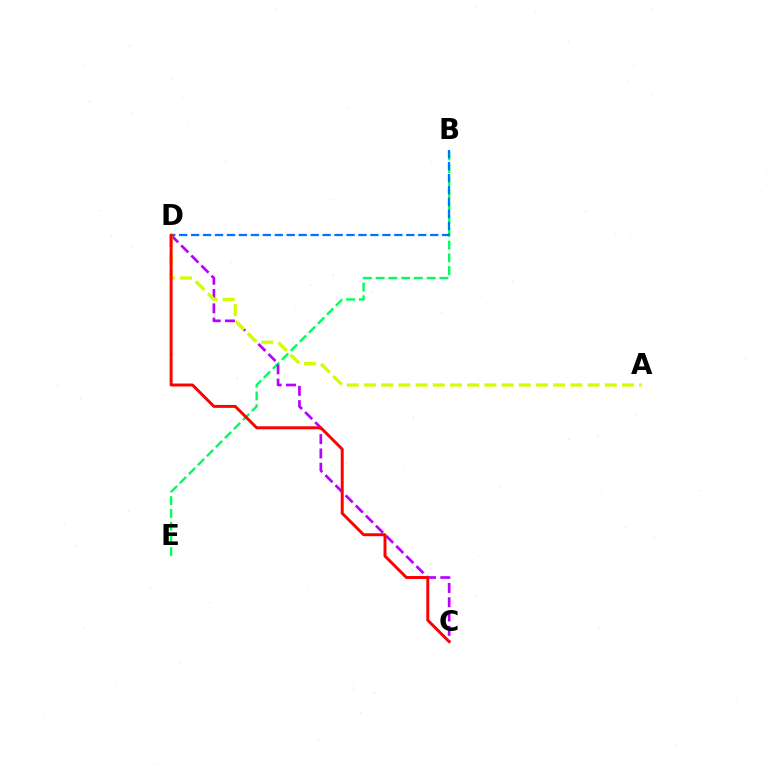{('B', 'E'): [{'color': '#00ff5c', 'line_style': 'dashed', 'thickness': 1.73}], ('C', 'D'): [{'color': '#b900ff', 'line_style': 'dashed', 'thickness': 1.94}, {'color': '#ff0000', 'line_style': 'solid', 'thickness': 2.12}], ('A', 'D'): [{'color': '#d1ff00', 'line_style': 'dashed', 'thickness': 2.34}], ('B', 'D'): [{'color': '#0074ff', 'line_style': 'dashed', 'thickness': 1.62}]}